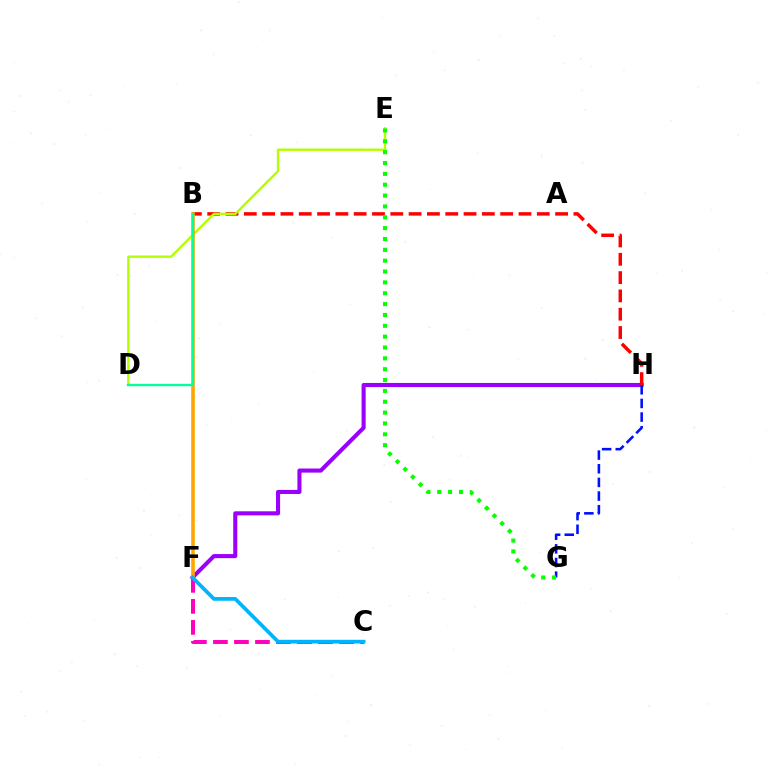{('F', 'H'): [{'color': '#9b00ff', 'line_style': 'solid', 'thickness': 2.94}], ('B', 'H'): [{'color': '#ff0000', 'line_style': 'dashed', 'thickness': 2.49}], ('D', 'E'): [{'color': '#b3ff00', 'line_style': 'solid', 'thickness': 1.73}], ('B', 'F'): [{'color': '#ffa500', 'line_style': 'solid', 'thickness': 2.59}], ('G', 'H'): [{'color': '#0010ff', 'line_style': 'dashed', 'thickness': 1.85}], ('B', 'D'): [{'color': '#00ff9d', 'line_style': 'solid', 'thickness': 1.68}], ('E', 'G'): [{'color': '#08ff00', 'line_style': 'dotted', 'thickness': 2.95}], ('C', 'F'): [{'color': '#ff00bd', 'line_style': 'dashed', 'thickness': 2.86}, {'color': '#00b5ff', 'line_style': 'solid', 'thickness': 2.68}]}